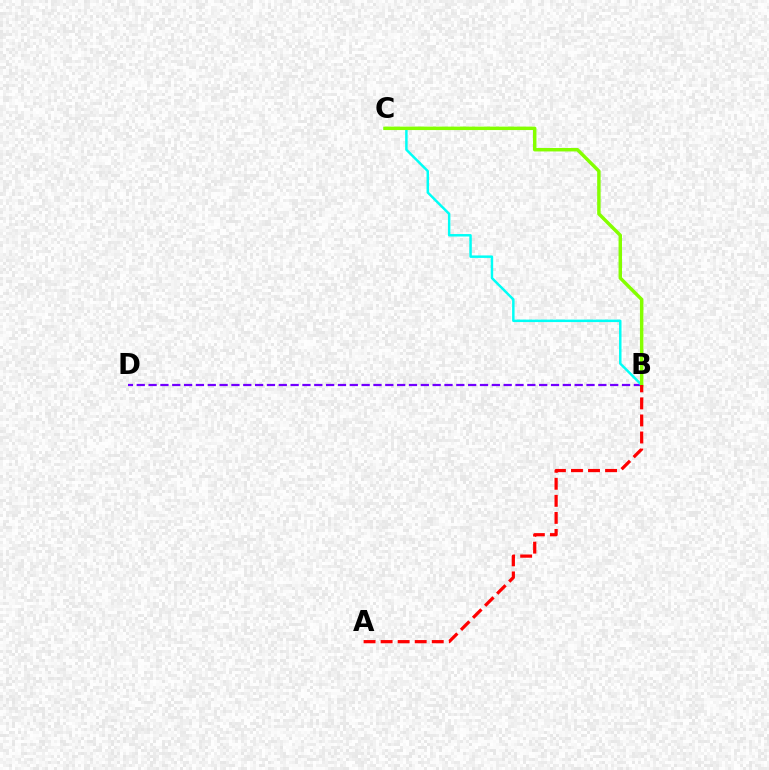{('B', 'D'): [{'color': '#7200ff', 'line_style': 'dashed', 'thickness': 1.61}], ('B', 'C'): [{'color': '#00fff6', 'line_style': 'solid', 'thickness': 1.78}, {'color': '#84ff00', 'line_style': 'solid', 'thickness': 2.48}], ('A', 'B'): [{'color': '#ff0000', 'line_style': 'dashed', 'thickness': 2.32}]}